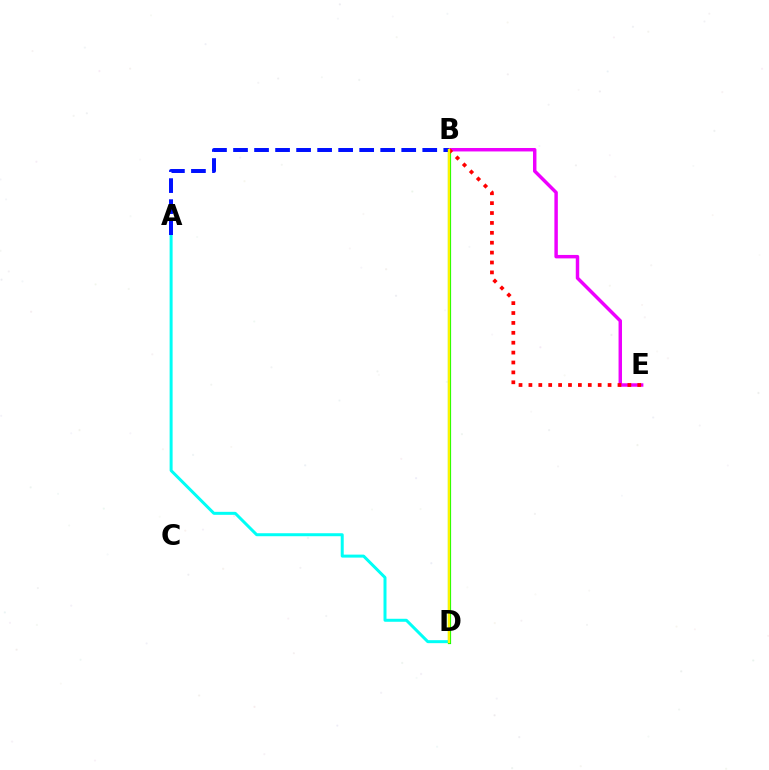{('A', 'D'): [{'color': '#00fff6', 'line_style': 'solid', 'thickness': 2.15}], ('B', 'D'): [{'color': '#08ff00', 'line_style': 'solid', 'thickness': 2.29}, {'color': '#fcf500', 'line_style': 'solid', 'thickness': 1.71}], ('B', 'E'): [{'color': '#ee00ff', 'line_style': 'solid', 'thickness': 2.48}, {'color': '#ff0000', 'line_style': 'dotted', 'thickness': 2.69}], ('A', 'B'): [{'color': '#0010ff', 'line_style': 'dashed', 'thickness': 2.86}]}